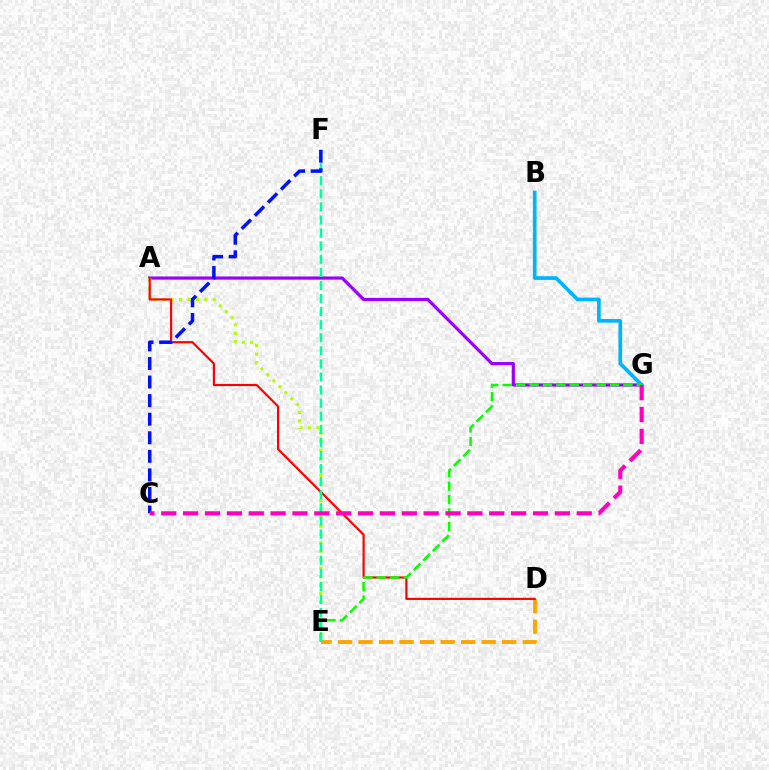{('D', 'E'): [{'color': '#ffa500', 'line_style': 'dashed', 'thickness': 2.79}], ('A', 'G'): [{'color': '#9b00ff', 'line_style': 'solid', 'thickness': 2.29}], ('A', 'E'): [{'color': '#b3ff00', 'line_style': 'dotted', 'thickness': 2.29}], ('B', 'G'): [{'color': '#00b5ff', 'line_style': 'solid', 'thickness': 2.66}], ('A', 'D'): [{'color': '#ff0000', 'line_style': 'solid', 'thickness': 1.56}], ('E', 'G'): [{'color': '#08ff00', 'line_style': 'dashed', 'thickness': 1.82}], ('E', 'F'): [{'color': '#00ff9d', 'line_style': 'dashed', 'thickness': 1.78}], ('C', 'F'): [{'color': '#0010ff', 'line_style': 'dashed', 'thickness': 2.52}], ('C', 'G'): [{'color': '#ff00bd', 'line_style': 'dashed', 'thickness': 2.97}]}